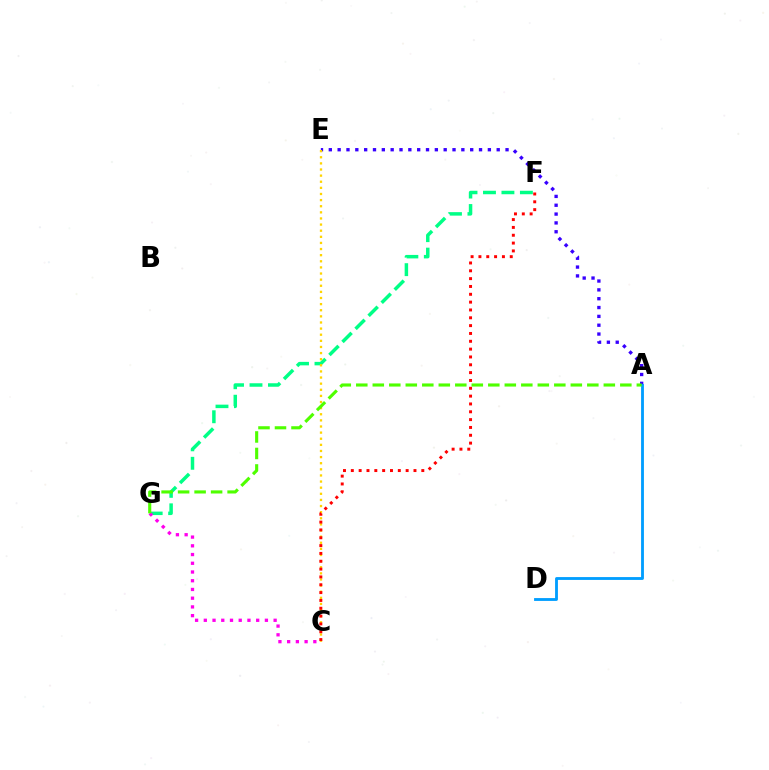{('A', 'E'): [{'color': '#3700ff', 'line_style': 'dotted', 'thickness': 2.4}], ('F', 'G'): [{'color': '#00ff86', 'line_style': 'dashed', 'thickness': 2.51}], ('C', 'E'): [{'color': '#ffd500', 'line_style': 'dotted', 'thickness': 1.66}], ('C', 'G'): [{'color': '#ff00ed', 'line_style': 'dotted', 'thickness': 2.37}], ('C', 'F'): [{'color': '#ff0000', 'line_style': 'dotted', 'thickness': 2.13}], ('A', 'D'): [{'color': '#009eff', 'line_style': 'solid', 'thickness': 2.04}], ('A', 'G'): [{'color': '#4fff00', 'line_style': 'dashed', 'thickness': 2.24}]}